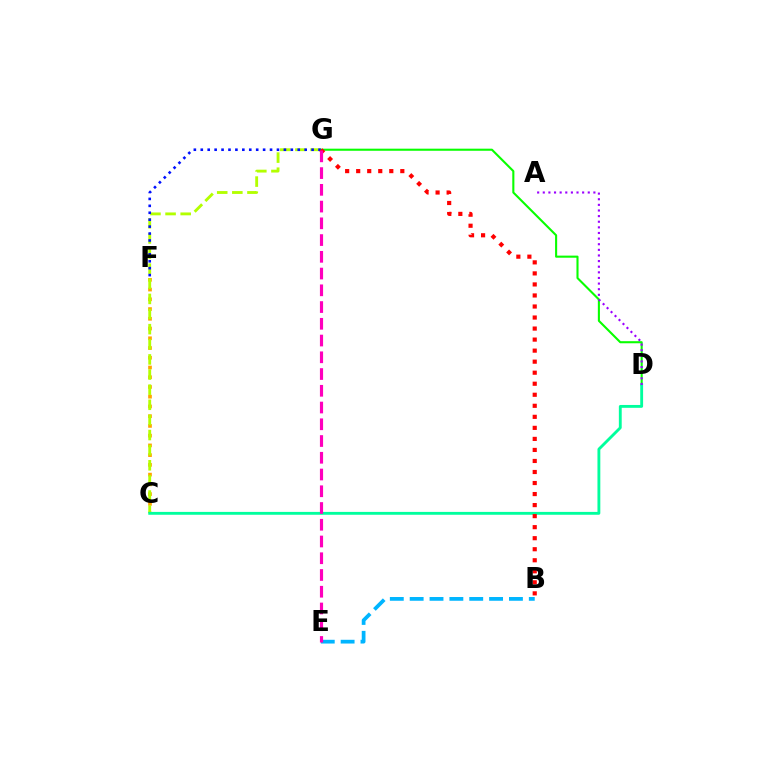{('C', 'F'): [{'color': '#ffa500', 'line_style': 'dotted', 'thickness': 2.65}], ('D', 'G'): [{'color': '#08ff00', 'line_style': 'solid', 'thickness': 1.51}], ('C', 'G'): [{'color': '#b3ff00', 'line_style': 'dashed', 'thickness': 2.05}], ('C', 'D'): [{'color': '#00ff9d', 'line_style': 'solid', 'thickness': 2.06}], ('F', 'G'): [{'color': '#0010ff', 'line_style': 'dotted', 'thickness': 1.88}], ('A', 'D'): [{'color': '#9b00ff', 'line_style': 'dotted', 'thickness': 1.53}], ('B', 'E'): [{'color': '#00b5ff', 'line_style': 'dashed', 'thickness': 2.7}], ('B', 'G'): [{'color': '#ff0000', 'line_style': 'dotted', 'thickness': 3.0}], ('E', 'G'): [{'color': '#ff00bd', 'line_style': 'dashed', 'thickness': 2.27}]}